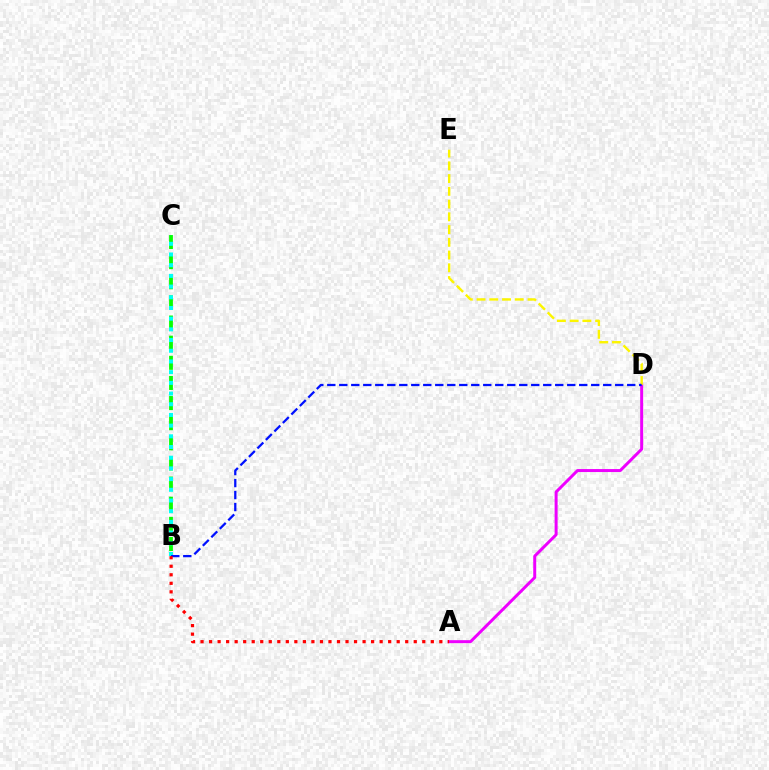{('B', 'C'): [{'color': '#08ff00', 'line_style': 'dashed', 'thickness': 2.73}, {'color': '#00fff6', 'line_style': 'dotted', 'thickness': 2.91}], ('A', 'D'): [{'color': '#ee00ff', 'line_style': 'solid', 'thickness': 2.15}], ('D', 'E'): [{'color': '#fcf500', 'line_style': 'dashed', 'thickness': 1.73}], ('B', 'D'): [{'color': '#0010ff', 'line_style': 'dashed', 'thickness': 1.63}], ('A', 'B'): [{'color': '#ff0000', 'line_style': 'dotted', 'thickness': 2.32}]}